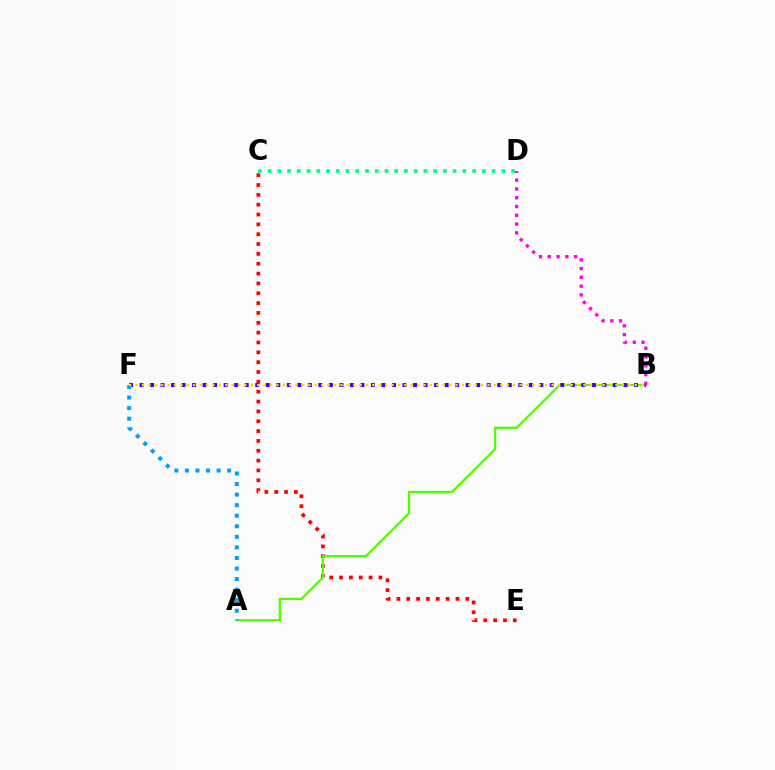{('C', 'E'): [{'color': '#ff0000', 'line_style': 'dotted', 'thickness': 2.67}], ('A', 'B'): [{'color': '#4fff00', 'line_style': 'solid', 'thickness': 1.61}], ('B', 'F'): [{'color': '#3700ff', 'line_style': 'dotted', 'thickness': 2.86}, {'color': '#ffd500', 'line_style': 'dotted', 'thickness': 1.74}], ('B', 'D'): [{'color': '#ff00ed', 'line_style': 'dotted', 'thickness': 2.38}], ('C', 'D'): [{'color': '#00ff86', 'line_style': 'dotted', 'thickness': 2.65}], ('A', 'F'): [{'color': '#009eff', 'line_style': 'dotted', 'thickness': 2.87}]}